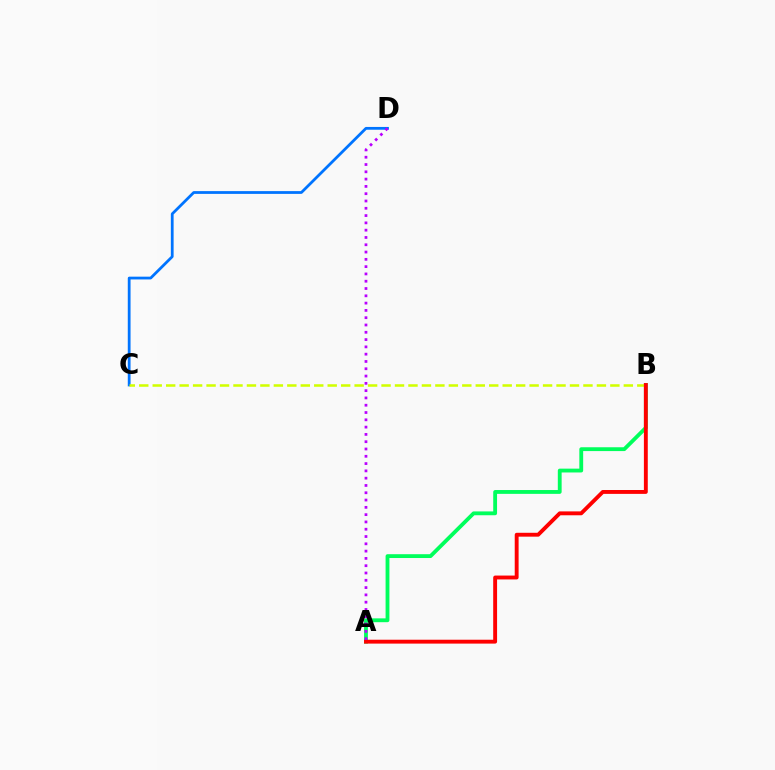{('C', 'D'): [{'color': '#0074ff', 'line_style': 'solid', 'thickness': 2.0}], ('A', 'B'): [{'color': '#00ff5c', 'line_style': 'solid', 'thickness': 2.76}, {'color': '#ff0000', 'line_style': 'solid', 'thickness': 2.79}], ('B', 'C'): [{'color': '#d1ff00', 'line_style': 'dashed', 'thickness': 1.83}], ('A', 'D'): [{'color': '#b900ff', 'line_style': 'dotted', 'thickness': 1.98}]}